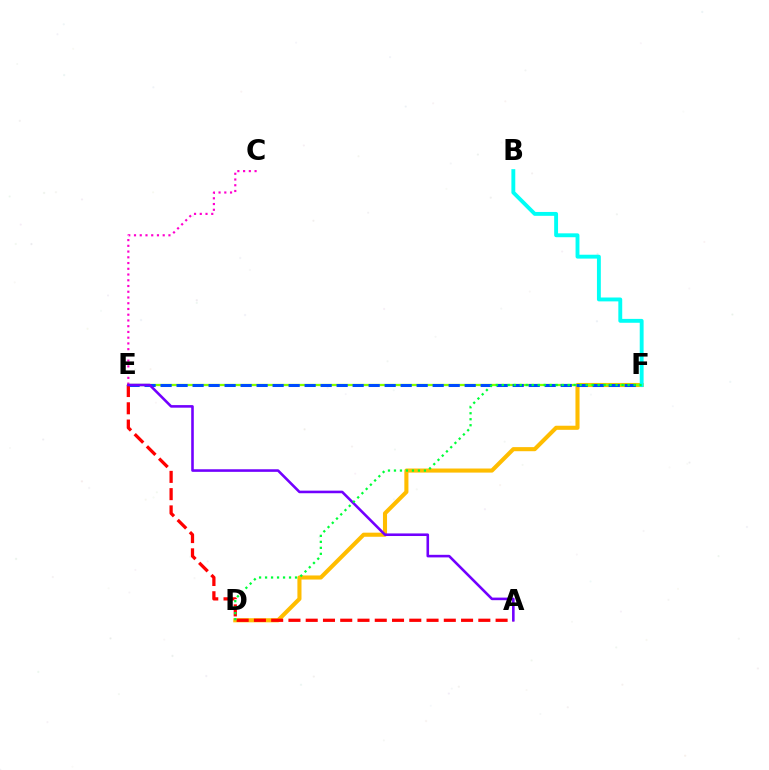{('C', 'E'): [{'color': '#ff00cf', 'line_style': 'dotted', 'thickness': 1.56}], ('D', 'F'): [{'color': '#ffbd00', 'line_style': 'solid', 'thickness': 2.94}, {'color': '#00ff39', 'line_style': 'dotted', 'thickness': 1.63}], ('E', 'F'): [{'color': '#84ff00', 'line_style': 'solid', 'thickness': 1.64}, {'color': '#004bff', 'line_style': 'dashed', 'thickness': 2.17}], ('A', 'E'): [{'color': '#ff0000', 'line_style': 'dashed', 'thickness': 2.35}, {'color': '#7200ff', 'line_style': 'solid', 'thickness': 1.86}], ('B', 'F'): [{'color': '#00fff6', 'line_style': 'solid', 'thickness': 2.79}]}